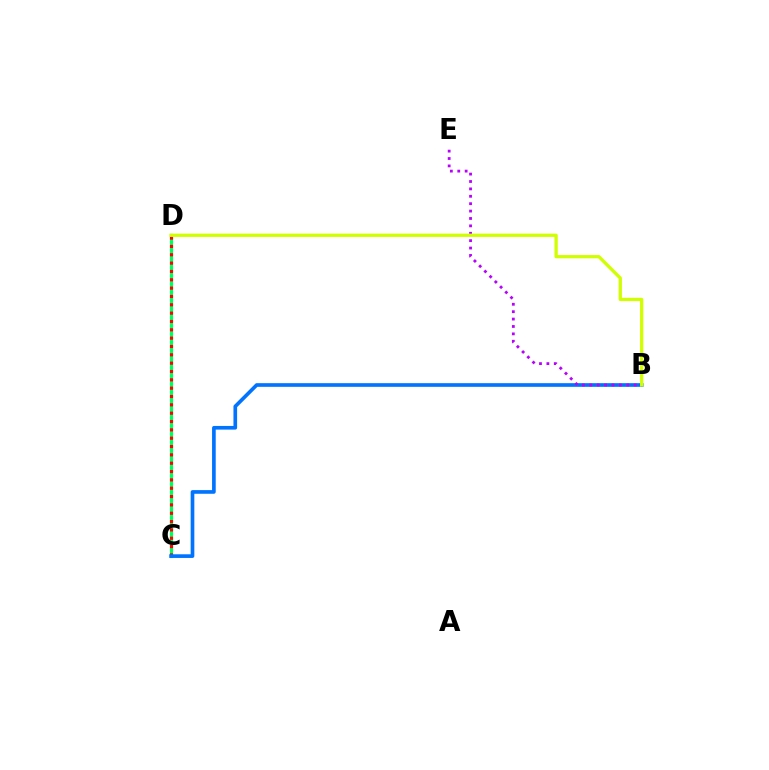{('C', 'D'): [{'color': '#00ff5c', 'line_style': 'solid', 'thickness': 2.3}, {'color': '#ff0000', 'line_style': 'dotted', 'thickness': 2.27}], ('B', 'C'): [{'color': '#0074ff', 'line_style': 'solid', 'thickness': 2.64}], ('B', 'E'): [{'color': '#b900ff', 'line_style': 'dotted', 'thickness': 2.01}], ('B', 'D'): [{'color': '#d1ff00', 'line_style': 'solid', 'thickness': 2.36}]}